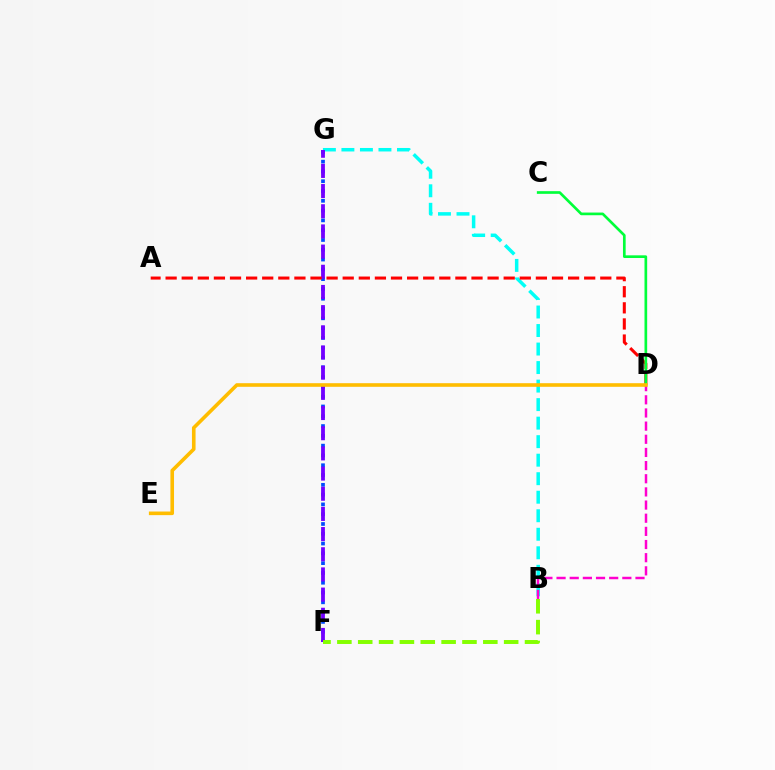{('B', 'G'): [{'color': '#00fff6', 'line_style': 'dashed', 'thickness': 2.52}], ('F', 'G'): [{'color': '#004bff', 'line_style': 'dotted', 'thickness': 2.66}, {'color': '#7200ff', 'line_style': 'dashed', 'thickness': 2.74}], ('B', 'D'): [{'color': '#ff00cf', 'line_style': 'dashed', 'thickness': 1.79}], ('B', 'F'): [{'color': '#84ff00', 'line_style': 'dashed', 'thickness': 2.83}], ('A', 'D'): [{'color': '#ff0000', 'line_style': 'dashed', 'thickness': 2.19}], ('C', 'D'): [{'color': '#00ff39', 'line_style': 'solid', 'thickness': 1.93}], ('D', 'E'): [{'color': '#ffbd00', 'line_style': 'solid', 'thickness': 2.6}]}